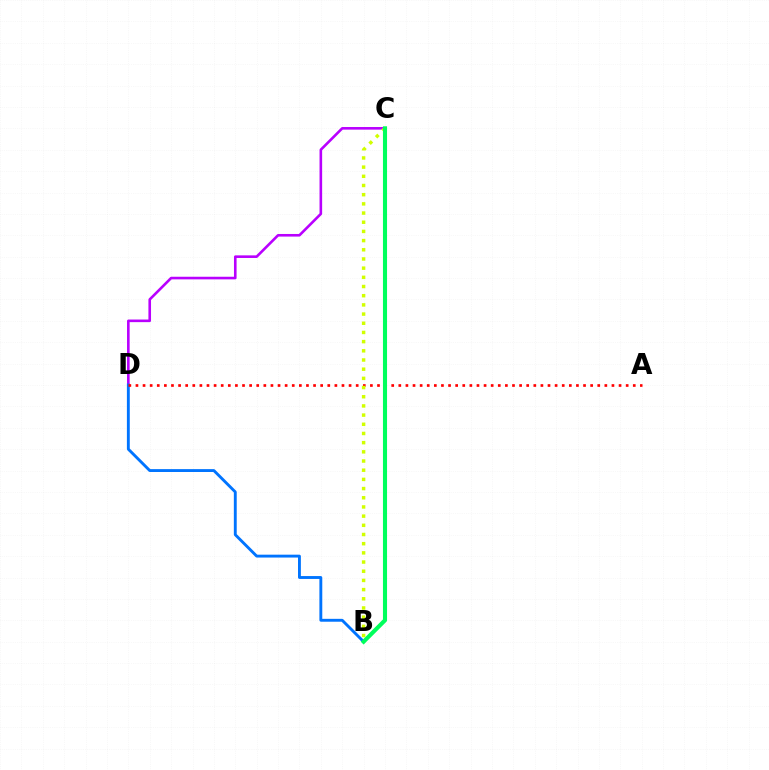{('C', 'D'): [{'color': '#b900ff', 'line_style': 'solid', 'thickness': 1.88}], ('B', 'D'): [{'color': '#0074ff', 'line_style': 'solid', 'thickness': 2.07}], ('A', 'D'): [{'color': '#ff0000', 'line_style': 'dotted', 'thickness': 1.93}], ('B', 'C'): [{'color': '#d1ff00', 'line_style': 'dotted', 'thickness': 2.5}, {'color': '#00ff5c', 'line_style': 'solid', 'thickness': 2.95}]}